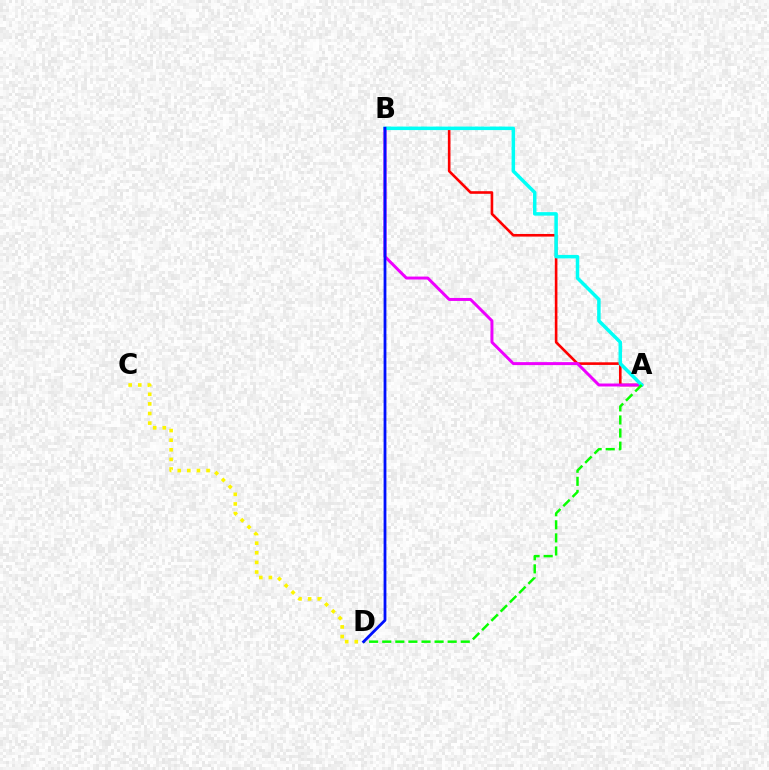{('C', 'D'): [{'color': '#fcf500', 'line_style': 'dotted', 'thickness': 2.61}], ('A', 'B'): [{'color': '#ff0000', 'line_style': 'solid', 'thickness': 1.89}, {'color': '#ee00ff', 'line_style': 'solid', 'thickness': 2.14}, {'color': '#00fff6', 'line_style': 'solid', 'thickness': 2.52}], ('A', 'D'): [{'color': '#08ff00', 'line_style': 'dashed', 'thickness': 1.78}], ('B', 'D'): [{'color': '#0010ff', 'line_style': 'solid', 'thickness': 2.01}]}